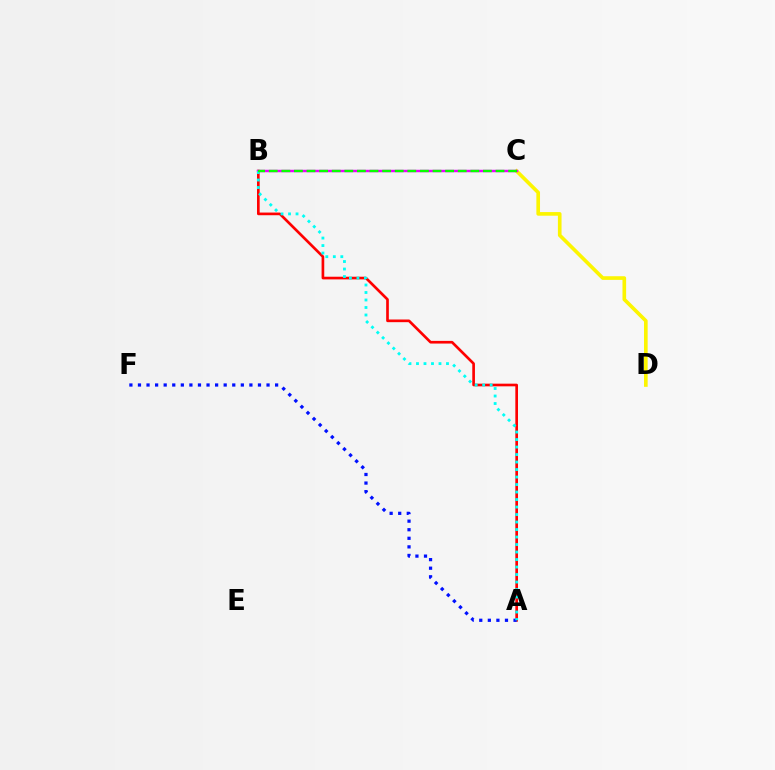{('A', 'B'): [{'color': '#ff0000', 'line_style': 'solid', 'thickness': 1.92}, {'color': '#00fff6', 'line_style': 'dotted', 'thickness': 2.04}], ('C', 'D'): [{'color': '#fcf500', 'line_style': 'solid', 'thickness': 2.62}], ('A', 'F'): [{'color': '#0010ff', 'line_style': 'dotted', 'thickness': 2.33}], ('B', 'C'): [{'color': '#ee00ff', 'line_style': 'solid', 'thickness': 1.77}, {'color': '#08ff00', 'line_style': 'dashed', 'thickness': 1.71}]}